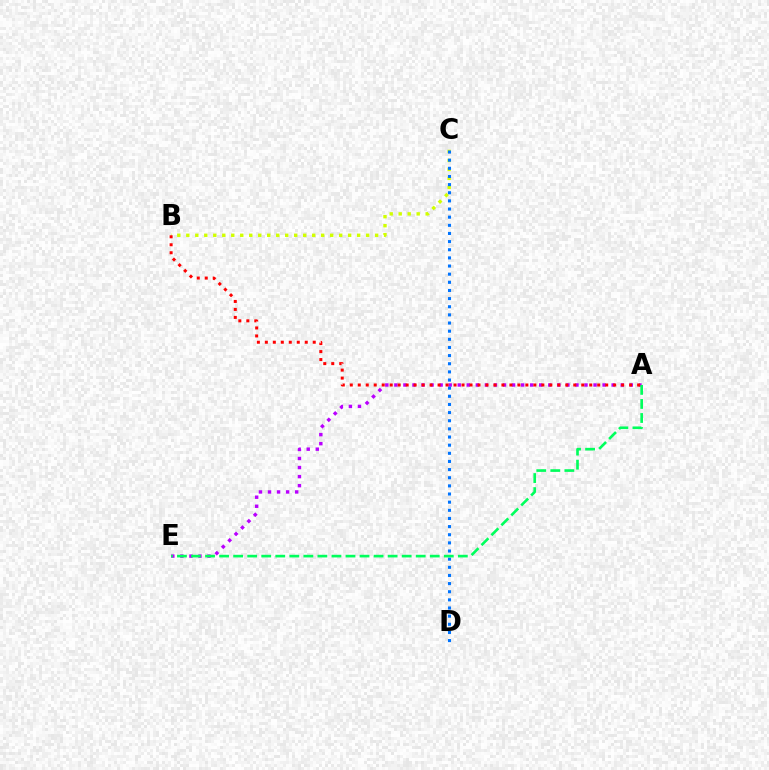{('B', 'C'): [{'color': '#d1ff00', 'line_style': 'dotted', 'thickness': 2.44}], ('A', 'E'): [{'color': '#b900ff', 'line_style': 'dotted', 'thickness': 2.46}, {'color': '#00ff5c', 'line_style': 'dashed', 'thickness': 1.91}], ('C', 'D'): [{'color': '#0074ff', 'line_style': 'dotted', 'thickness': 2.21}], ('A', 'B'): [{'color': '#ff0000', 'line_style': 'dotted', 'thickness': 2.17}]}